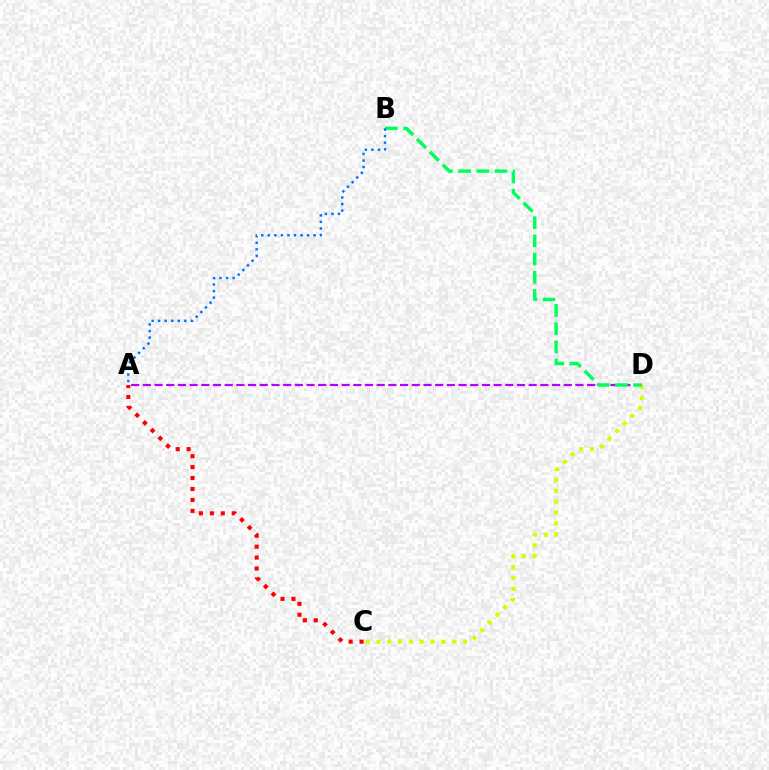{('A', 'D'): [{'color': '#b900ff', 'line_style': 'dashed', 'thickness': 1.59}], ('C', 'D'): [{'color': '#d1ff00', 'line_style': 'dotted', 'thickness': 2.94}], ('A', 'C'): [{'color': '#ff0000', 'line_style': 'dotted', 'thickness': 2.97}], ('B', 'D'): [{'color': '#00ff5c', 'line_style': 'dashed', 'thickness': 2.47}], ('A', 'B'): [{'color': '#0074ff', 'line_style': 'dotted', 'thickness': 1.78}]}